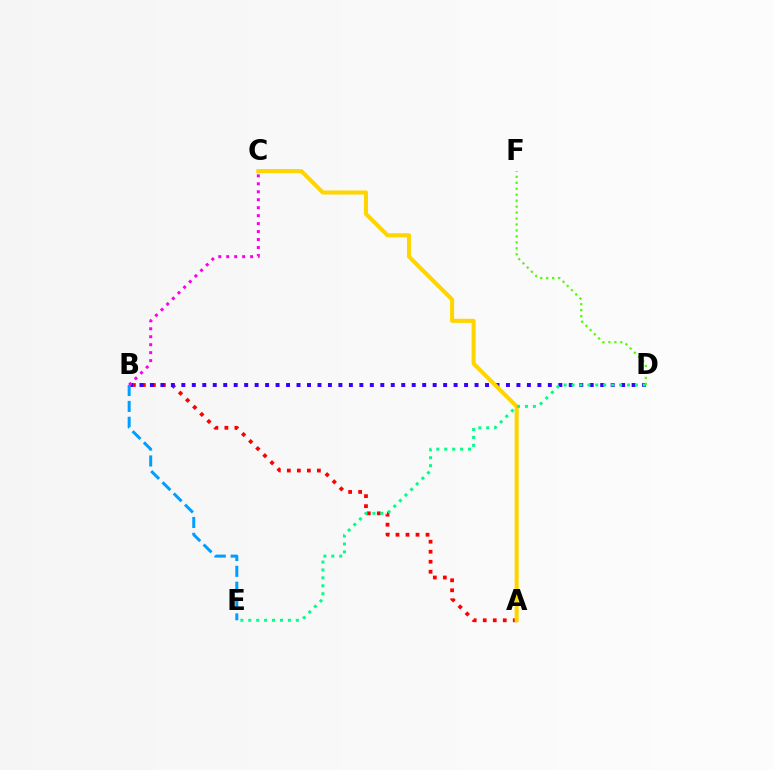{('A', 'B'): [{'color': '#ff0000', 'line_style': 'dotted', 'thickness': 2.72}], ('B', 'D'): [{'color': '#3700ff', 'line_style': 'dotted', 'thickness': 2.85}], ('A', 'C'): [{'color': '#ffd500', 'line_style': 'solid', 'thickness': 2.93}], ('B', 'C'): [{'color': '#ff00ed', 'line_style': 'dotted', 'thickness': 2.16}], ('D', 'F'): [{'color': '#4fff00', 'line_style': 'dotted', 'thickness': 1.62}], ('B', 'E'): [{'color': '#009eff', 'line_style': 'dashed', 'thickness': 2.16}], ('D', 'E'): [{'color': '#00ff86', 'line_style': 'dotted', 'thickness': 2.15}]}